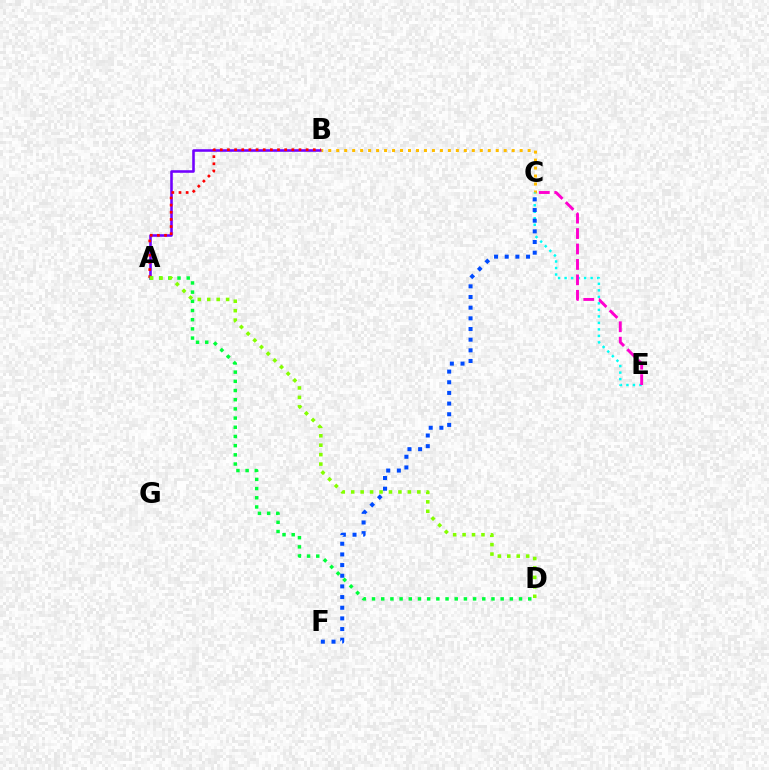{('A', 'B'): [{'color': '#7200ff', 'line_style': 'solid', 'thickness': 1.86}, {'color': '#ff0000', 'line_style': 'dotted', 'thickness': 1.94}], ('B', 'C'): [{'color': '#ffbd00', 'line_style': 'dotted', 'thickness': 2.17}], ('A', 'D'): [{'color': '#00ff39', 'line_style': 'dotted', 'thickness': 2.5}, {'color': '#84ff00', 'line_style': 'dotted', 'thickness': 2.57}], ('C', 'E'): [{'color': '#00fff6', 'line_style': 'dotted', 'thickness': 1.77}, {'color': '#ff00cf', 'line_style': 'dashed', 'thickness': 2.1}], ('C', 'F'): [{'color': '#004bff', 'line_style': 'dotted', 'thickness': 2.9}]}